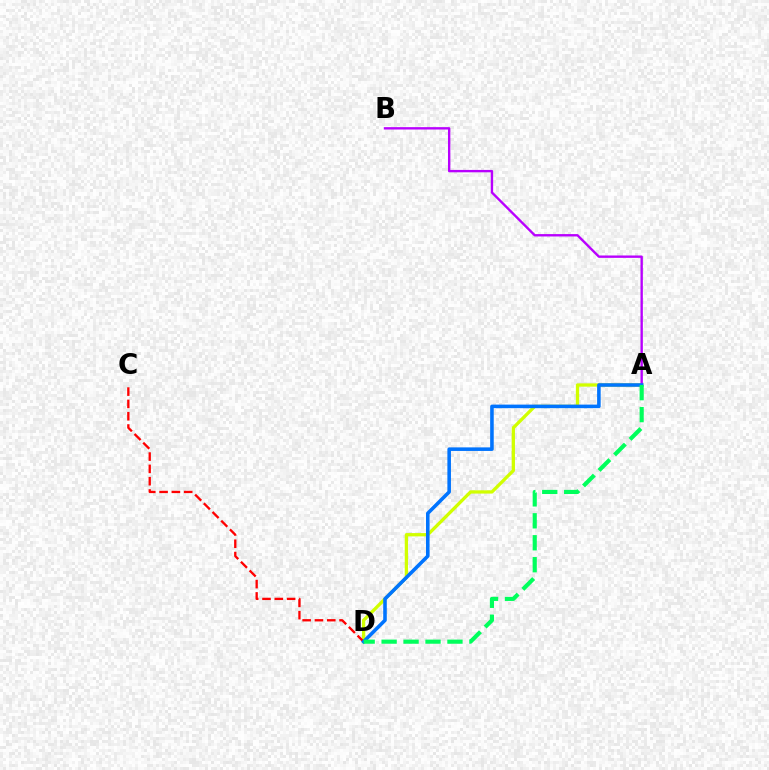{('A', 'D'): [{'color': '#d1ff00', 'line_style': 'solid', 'thickness': 2.37}, {'color': '#0074ff', 'line_style': 'solid', 'thickness': 2.57}, {'color': '#00ff5c', 'line_style': 'dashed', 'thickness': 2.98}], ('C', 'D'): [{'color': '#ff0000', 'line_style': 'dashed', 'thickness': 1.67}], ('A', 'B'): [{'color': '#b900ff', 'line_style': 'solid', 'thickness': 1.71}]}